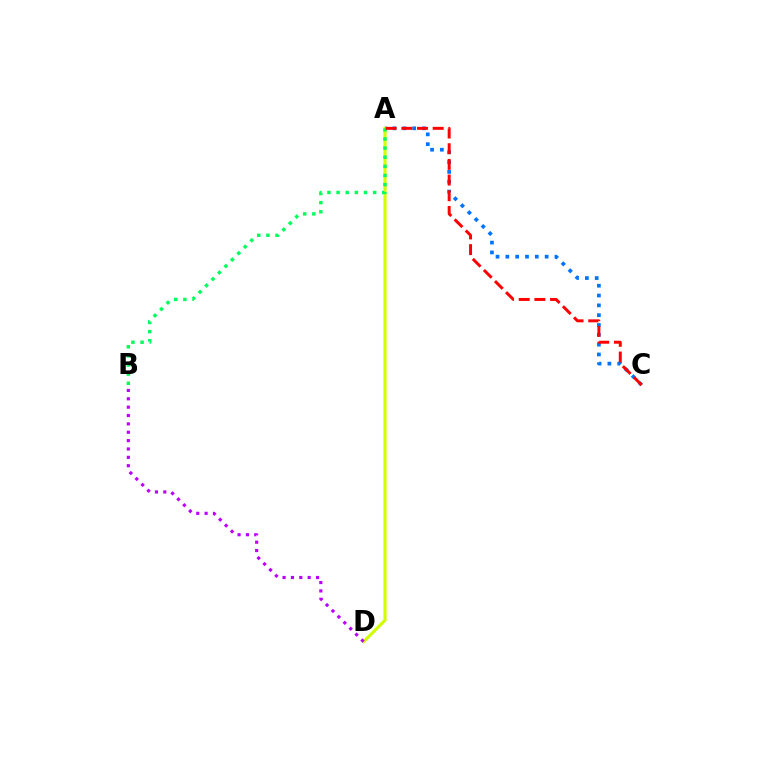{('A', 'C'): [{'color': '#0074ff', 'line_style': 'dotted', 'thickness': 2.67}, {'color': '#ff0000', 'line_style': 'dashed', 'thickness': 2.13}], ('A', 'D'): [{'color': '#d1ff00', 'line_style': 'solid', 'thickness': 2.25}], ('A', 'B'): [{'color': '#00ff5c', 'line_style': 'dotted', 'thickness': 2.48}], ('B', 'D'): [{'color': '#b900ff', 'line_style': 'dotted', 'thickness': 2.27}]}